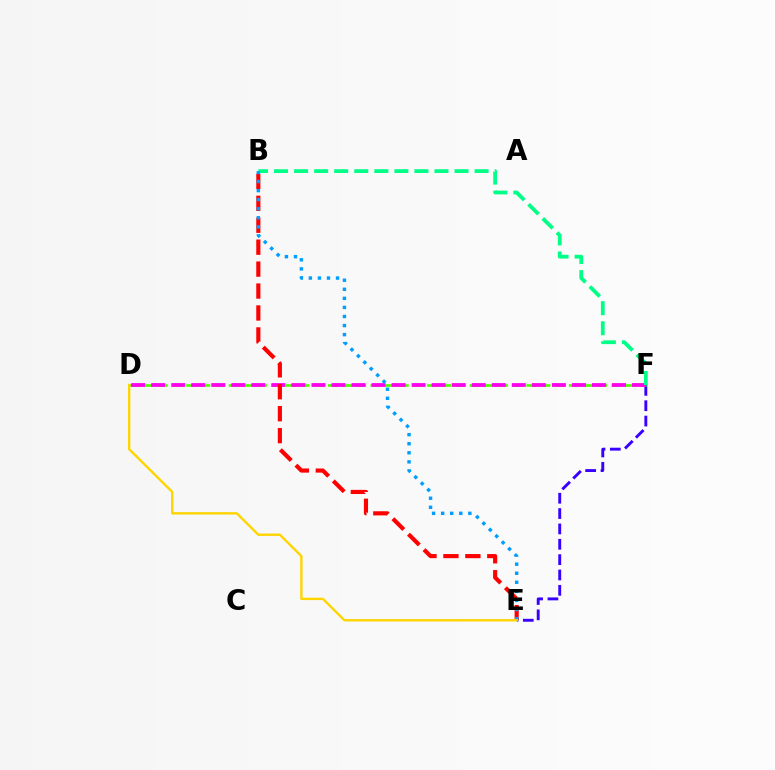{('E', 'F'): [{'color': '#3700ff', 'line_style': 'dashed', 'thickness': 2.09}], ('D', 'F'): [{'color': '#4fff00', 'line_style': 'dashed', 'thickness': 1.93}, {'color': '#ff00ed', 'line_style': 'dashed', 'thickness': 2.72}], ('B', 'F'): [{'color': '#00ff86', 'line_style': 'dashed', 'thickness': 2.72}], ('B', 'E'): [{'color': '#ff0000', 'line_style': 'dashed', 'thickness': 2.98}, {'color': '#009eff', 'line_style': 'dotted', 'thickness': 2.46}], ('D', 'E'): [{'color': '#ffd500', 'line_style': 'solid', 'thickness': 1.71}]}